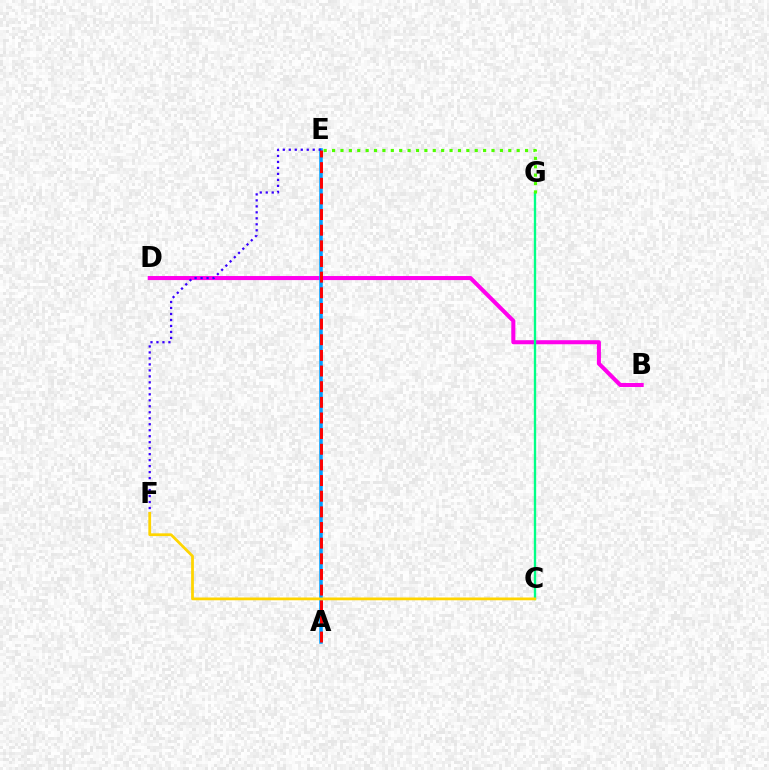{('B', 'D'): [{'color': '#ff00ed', 'line_style': 'solid', 'thickness': 2.91}], ('C', 'G'): [{'color': '#00ff86', 'line_style': 'solid', 'thickness': 1.69}], ('A', 'E'): [{'color': '#009eff', 'line_style': 'solid', 'thickness': 2.55}, {'color': '#ff0000', 'line_style': 'dashed', 'thickness': 2.13}], ('E', 'G'): [{'color': '#4fff00', 'line_style': 'dotted', 'thickness': 2.28}], ('E', 'F'): [{'color': '#3700ff', 'line_style': 'dotted', 'thickness': 1.63}], ('C', 'F'): [{'color': '#ffd500', 'line_style': 'solid', 'thickness': 2.0}]}